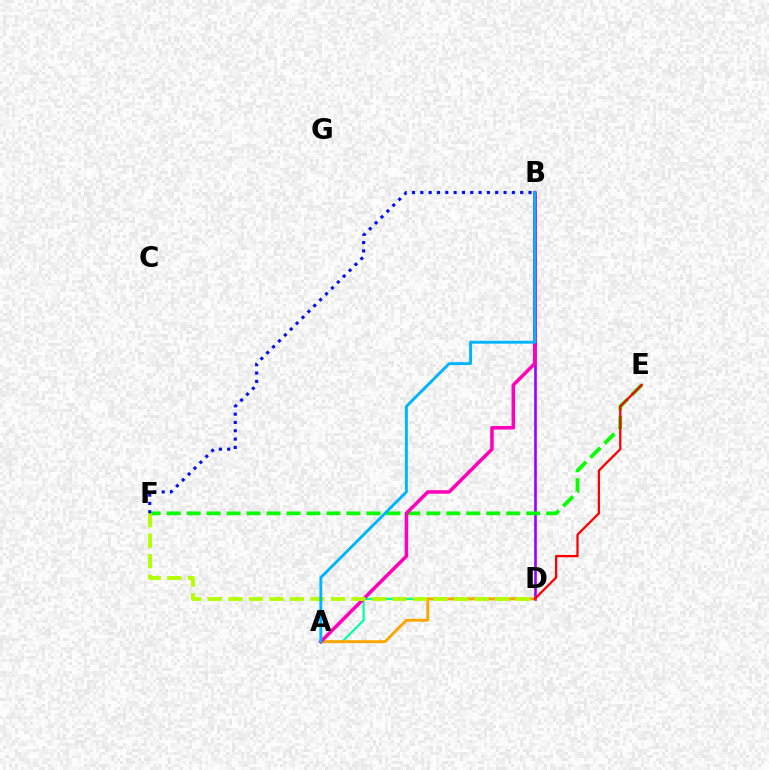{('B', 'D'): [{'color': '#9b00ff', 'line_style': 'solid', 'thickness': 1.88}], ('A', 'D'): [{'color': '#00ff9d', 'line_style': 'solid', 'thickness': 1.55}, {'color': '#ffa500', 'line_style': 'solid', 'thickness': 2.09}], ('E', 'F'): [{'color': '#08ff00', 'line_style': 'dashed', 'thickness': 2.71}], ('A', 'B'): [{'color': '#ff00bd', 'line_style': 'solid', 'thickness': 2.55}, {'color': '#00b5ff', 'line_style': 'solid', 'thickness': 2.09}], ('D', 'F'): [{'color': '#b3ff00', 'line_style': 'dashed', 'thickness': 2.79}], ('B', 'F'): [{'color': '#0010ff', 'line_style': 'dotted', 'thickness': 2.26}], ('D', 'E'): [{'color': '#ff0000', 'line_style': 'solid', 'thickness': 1.64}]}